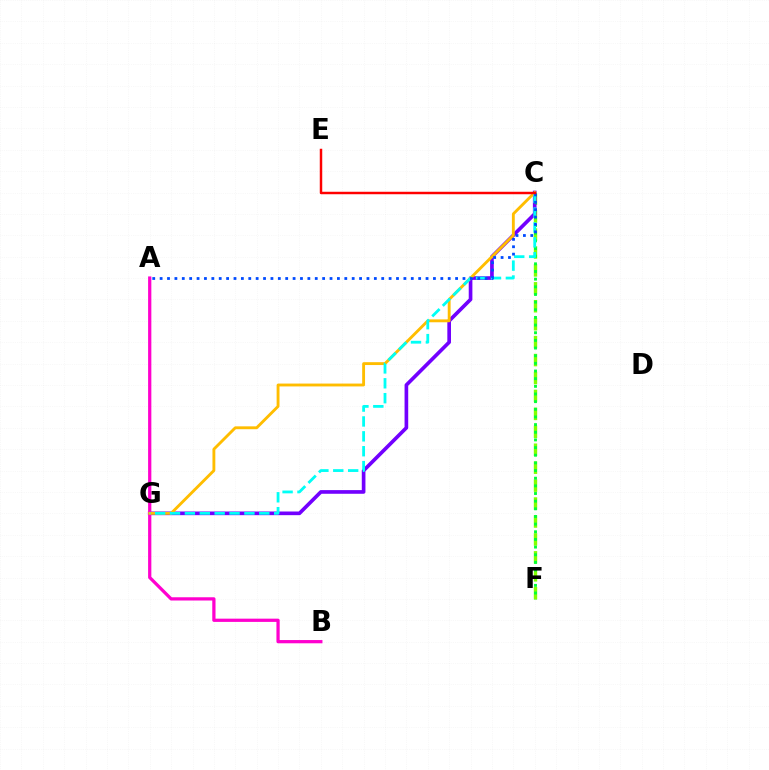{('C', 'F'): [{'color': '#84ff00', 'line_style': 'dashed', 'thickness': 2.44}, {'color': '#00ff39', 'line_style': 'dotted', 'thickness': 2.08}], ('C', 'G'): [{'color': '#7200ff', 'line_style': 'solid', 'thickness': 2.64}, {'color': '#ffbd00', 'line_style': 'solid', 'thickness': 2.06}, {'color': '#00fff6', 'line_style': 'dashed', 'thickness': 2.02}], ('A', 'B'): [{'color': '#ff00cf', 'line_style': 'solid', 'thickness': 2.34}], ('A', 'C'): [{'color': '#004bff', 'line_style': 'dotted', 'thickness': 2.01}], ('C', 'E'): [{'color': '#ff0000', 'line_style': 'solid', 'thickness': 1.78}]}